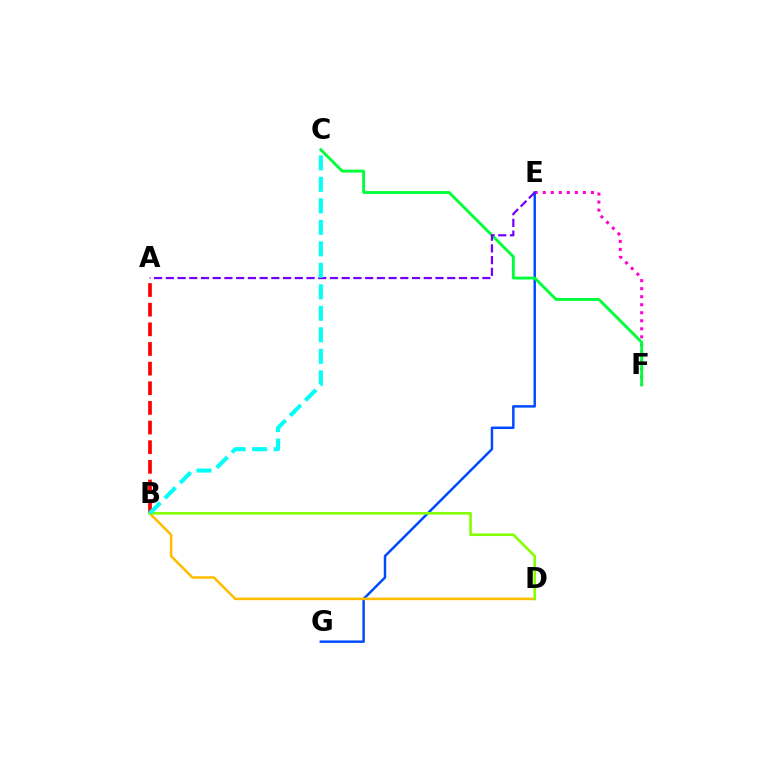{('E', 'F'): [{'color': '#ff00cf', 'line_style': 'dotted', 'thickness': 2.18}], ('E', 'G'): [{'color': '#004bff', 'line_style': 'solid', 'thickness': 1.78}], ('C', 'F'): [{'color': '#00ff39', 'line_style': 'solid', 'thickness': 2.06}], ('B', 'D'): [{'color': '#ffbd00', 'line_style': 'solid', 'thickness': 1.83}, {'color': '#84ff00', 'line_style': 'solid', 'thickness': 1.88}], ('A', 'B'): [{'color': '#ff0000', 'line_style': 'dashed', 'thickness': 2.67}], ('A', 'E'): [{'color': '#7200ff', 'line_style': 'dashed', 'thickness': 1.59}], ('B', 'C'): [{'color': '#00fff6', 'line_style': 'dashed', 'thickness': 2.92}]}